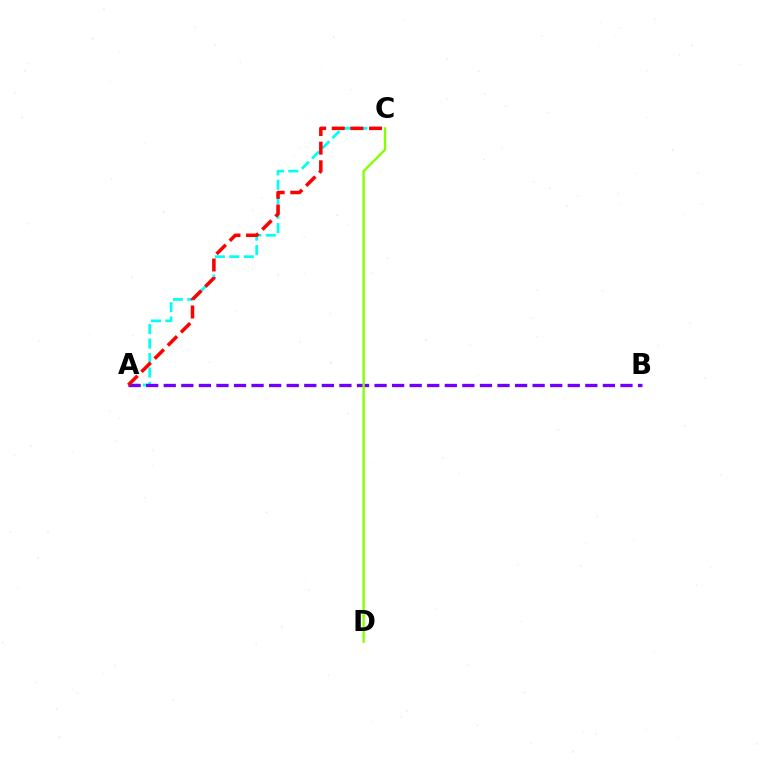{('A', 'C'): [{'color': '#00fff6', 'line_style': 'dashed', 'thickness': 1.96}, {'color': '#ff0000', 'line_style': 'dashed', 'thickness': 2.53}], ('A', 'B'): [{'color': '#7200ff', 'line_style': 'dashed', 'thickness': 2.39}], ('C', 'D'): [{'color': '#84ff00', 'line_style': 'solid', 'thickness': 1.7}]}